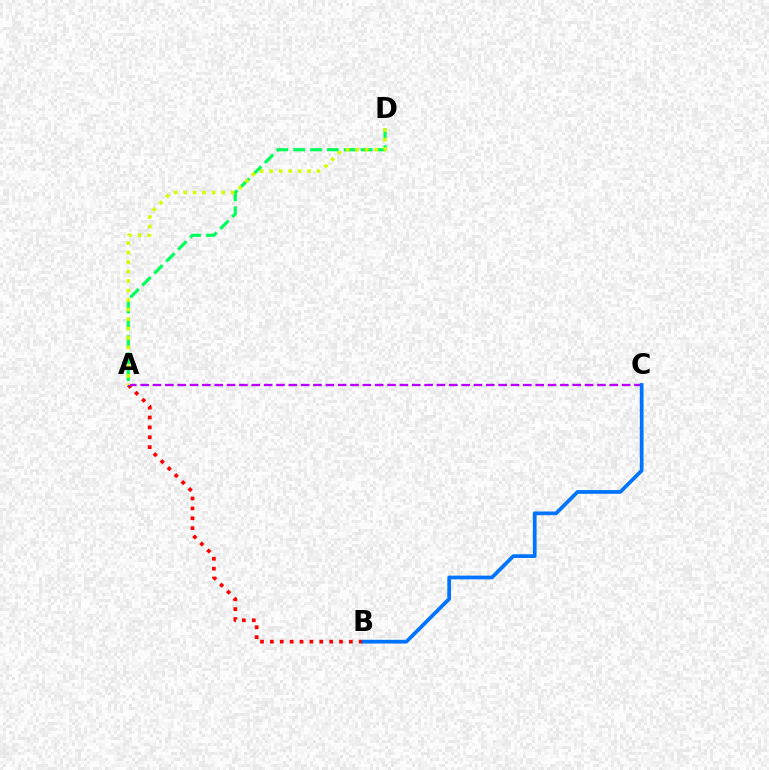{('A', 'B'): [{'color': '#ff0000', 'line_style': 'dotted', 'thickness': 2.68}], ('A', 'D'): [{'color': '#00ff5c', 'line_style': 'dashed', 'thickness': 2.3}, {'color': '#d1ff00', 'line_style': 'dotted', 'thickness': 2.58}], ('A', 'C'): [{'color': '#b900ff', 'line_style': 'dashed', 'thickness': 1.68}], ('B', 'C'): [{'color': '#0074ff', 'line_style': 'solid', 'thickness': 2.68}]}